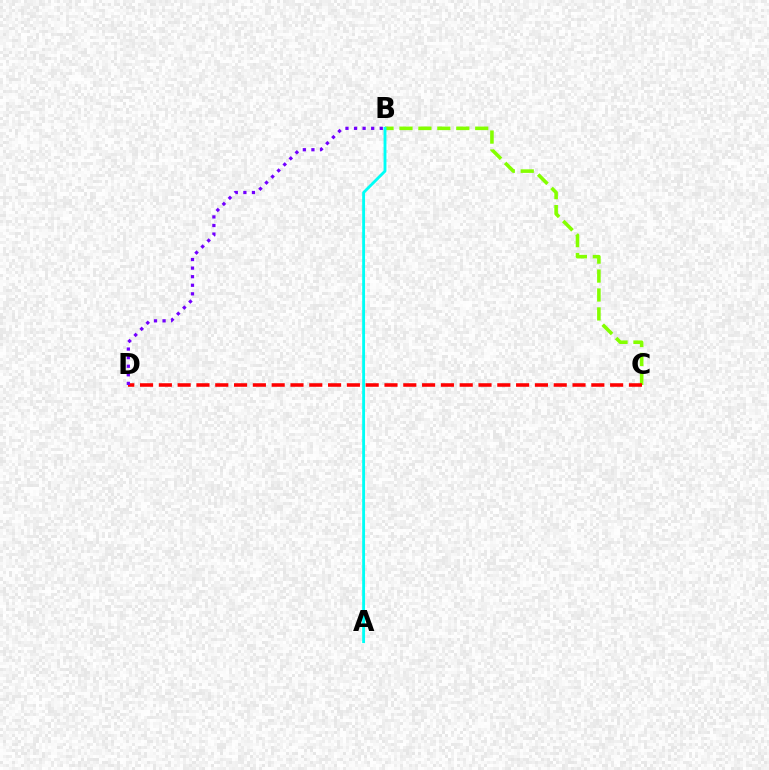{('B', 'C'): [{'color': '#84ff00', 'line_style': 'dashed', 'thickness': 2.57}], ('A', 'B'): [{'color': '#00fff6', 'line_style': 'solid', 'thickness': 2.06}], ('C', 'D'): [{'color': '#ff0000', 'line_style': 'dashed', 'thickness': 2.55}], ('B', 'D'): [{'color': '#7200ff', 'line_style': 'dotted', 'thickness': 2.33}]}